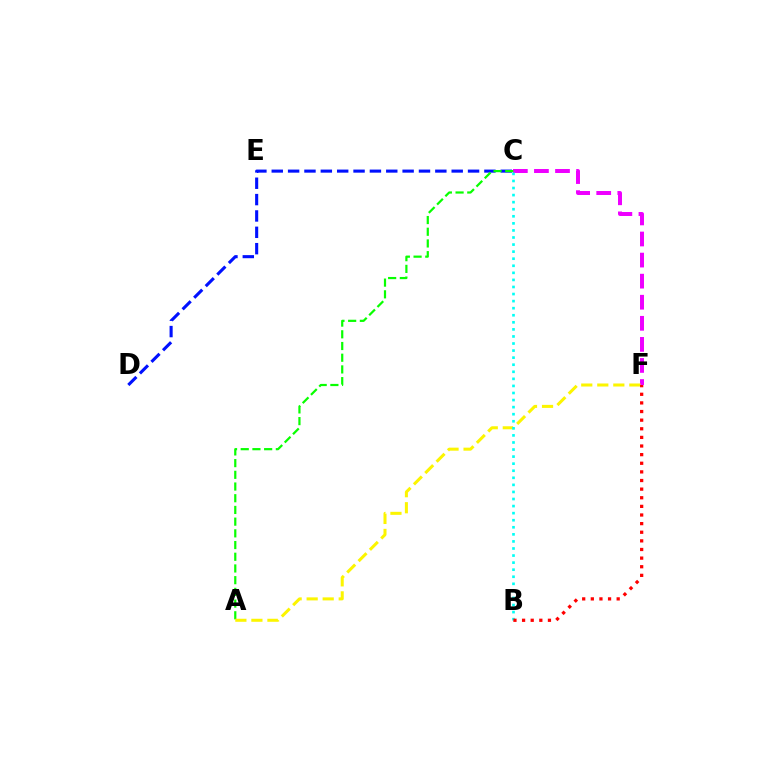{('C', 'D'): [{'color': '#0010ff', 'line_style': 'dashed', 'thickness': 2.22}], ('C', 'F'): [{'color': '#ee00ff', 'line_style': 'dashed', 'thickness': 2.86}], ('A', 'C'): [{'color': '#08ff00', 'line_style': 'dashed', 'thickness': 1.59}], ('A', 'F'): [{'color': '#fcf500', 'line_style': 'dashed', 'thickness': 2.18}], ('B', 'C'): [{'color': '#00fff6', 'line_style': 'dotted', 'thickness': 1.92}], ('B', 'F'): [{'color': '#ff0000', 'line_style': 'dotted', 'thickness': 2.34}]}